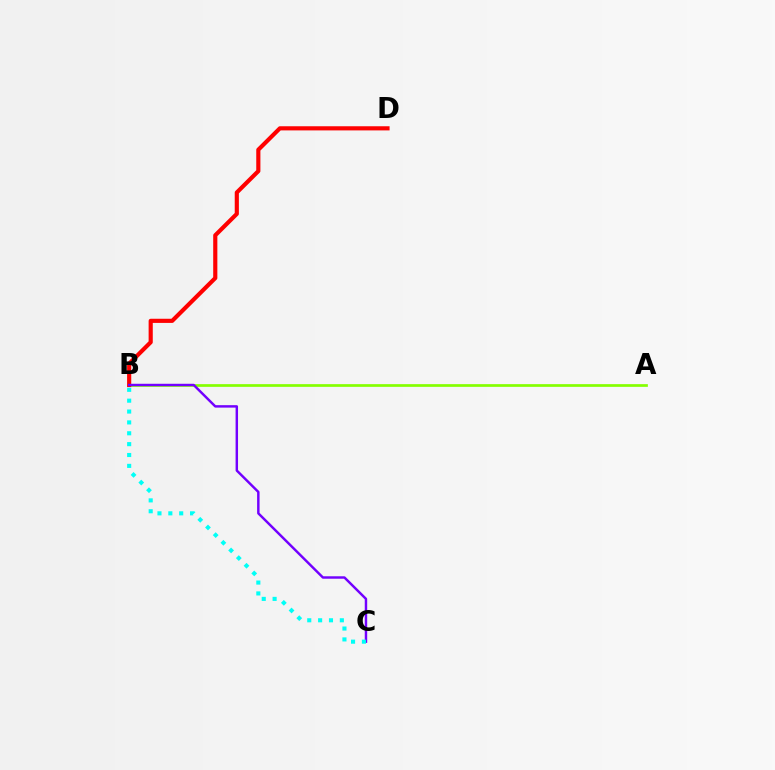{('A', 'B'): [{'color': '#84ff00', 'line_style': 'solid', 'thickness': 1.95}], ('B', 'D'): [{'color': '#ff0000', 'line_style': 'solid', 'thickness': 2.99}], ('B', 'C'): [{'color': '#7200ff', 'line_style': 'solid', 'thickness': 1.76}, {'color': '#00fff6', 'line_style': 'dotted', 'thickness': 2.95}]}